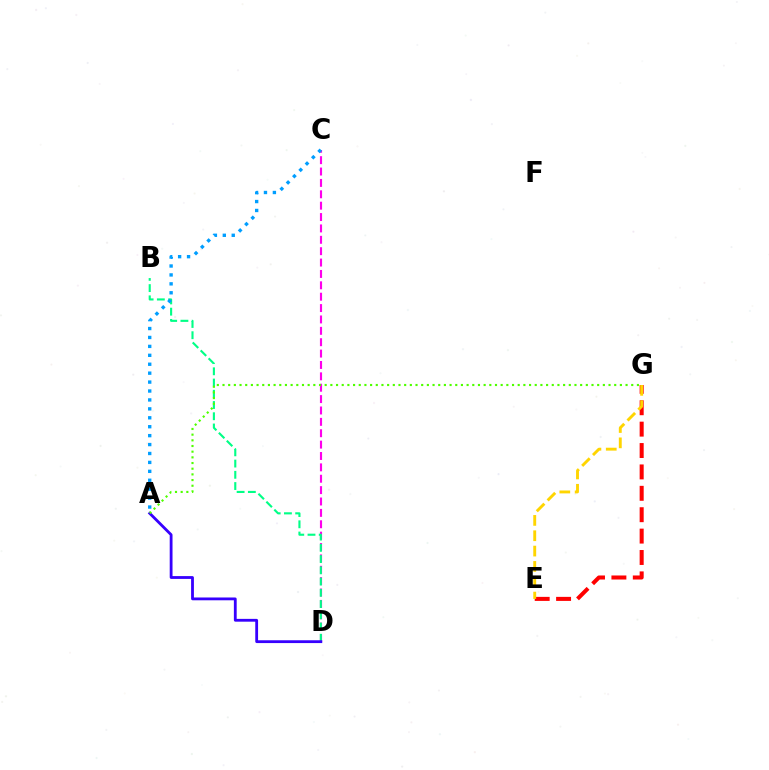{('E', 'G'): [{'color': '#ff0000', 'line_style': 'dashed', 'thickness': 2.91}, {'color': '#ffd500', 'line_style': 'dashed', 'thickness': 2.08}], ('C', 'D'): [{'color': '#ff00ed', 'line_style': 'dashed', 'thickness': 1.55}], ('B', 'D'): [{'color': '#00ff86', 'line_style': 'dashed', 'thickness': 1.53}], ('A', 'C'): [{'color': '#009eff', 'line_style': 'dotted', 'thickness': 2.42}], ('A', 'D'): [{'color': '#3700ff', 'line_style': 'solid', 'thickness': 2.02}], ('A', 'G'): [{'color': '#4fff00', 'line_style': 'dotted', 'thickness': 1.54}]}